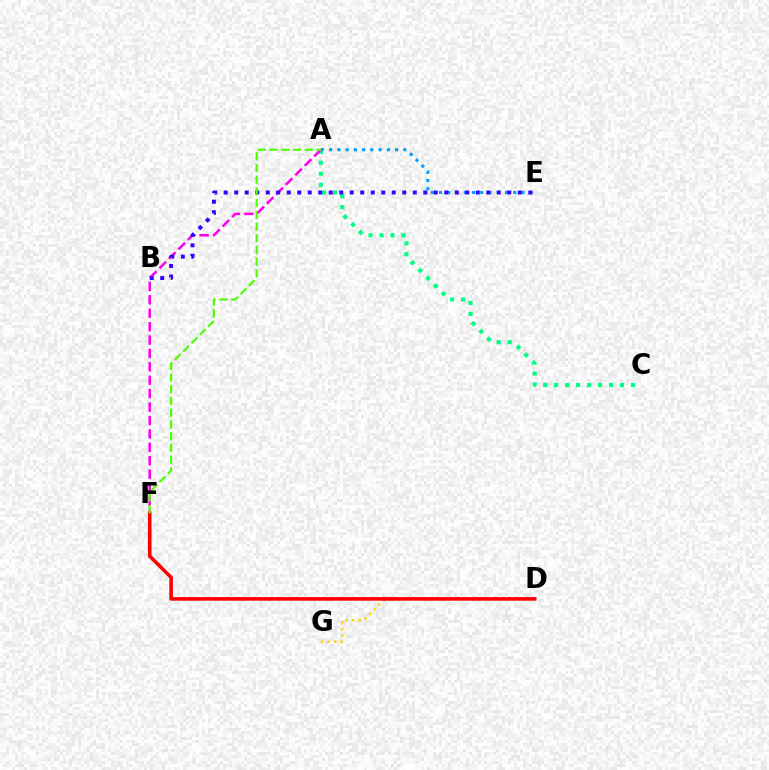{('D', 'G'): [{'color': '#ffd500', 'line_style': 'dotted', 'thickness': 1.78}], ('A', 'C'): [{'color': '#00ff86', 'line_style': 'dotted', 'thickness': 2.98}], ('A', 'F'): [{'color': '#ff00ed', 'line_style': 'dashed', 'thickness': 1.82}, {'color': '#4fff00', 'line_style': 'dashed', 'thickness': 1.59}], ('A', 'E'): [{'color': '#009eff', 'line_style': 'dotted', 'thickness': 2.24}], ('B', 'E'): [{'color': '#3700ff', 'line_style': 'dotted', 'thickness': 2.85}], ('D', 'F'): [{'color': '#ff0000', 'line_style': 'solid', 'thickness': 2.59}]}